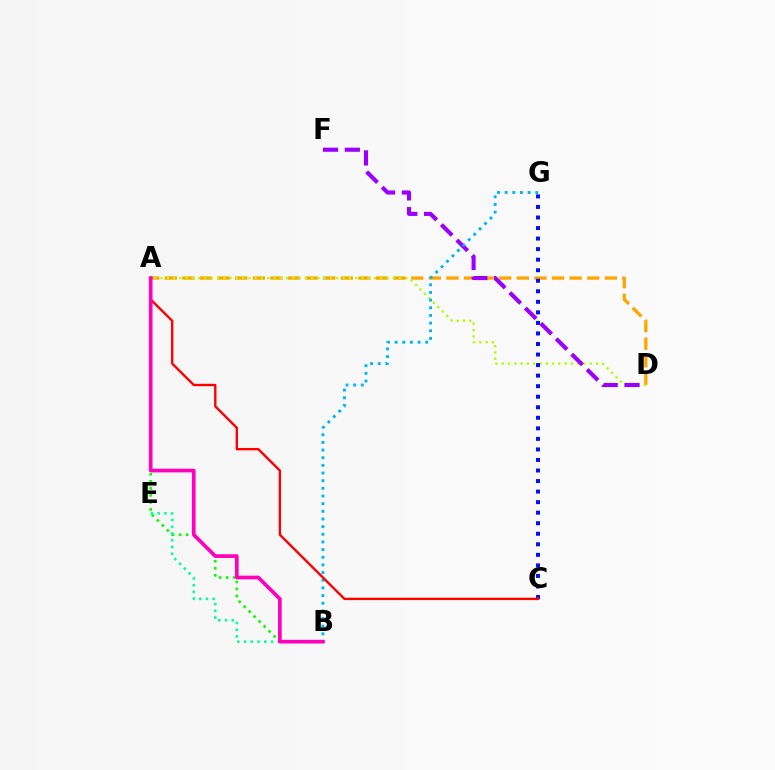{('A', 'B'): [{'color': '#08ff00', 'line_style': 'dotted', 'thickness': 1.91}, {'color': '#ff00bd', 'line_style': 'solid', 'thickness': 2.65}], ('A', 'D'): [{'color': '#ffa500', 'line_style': 'dashed', 'thickness': 2.39}, {'color': '#b3ff00', 'line_style': 'dotted', 'thickness': 1.71}], ('C', 'G'): [{'color': '#0010ff', 'line_style': 'dotted', 'thickness': 2.86}], ('B', 'E'): [{'color': '#00ff9d', 'line_style': 'dotted', 'thickness': 1.83}], ('D', 'F'): [{'color': '#9b00ff', 'line_style': 'dashed', 'thickness': 2.96}], ('B', 'G'): [{'color': '#00b5ff', 'line_style': 'dotted', 'thickness': 2.08}], ('A', 'C'): [{'color': '#ff0000', 'line_style': 'solid', 'thickness': 1.7}]}